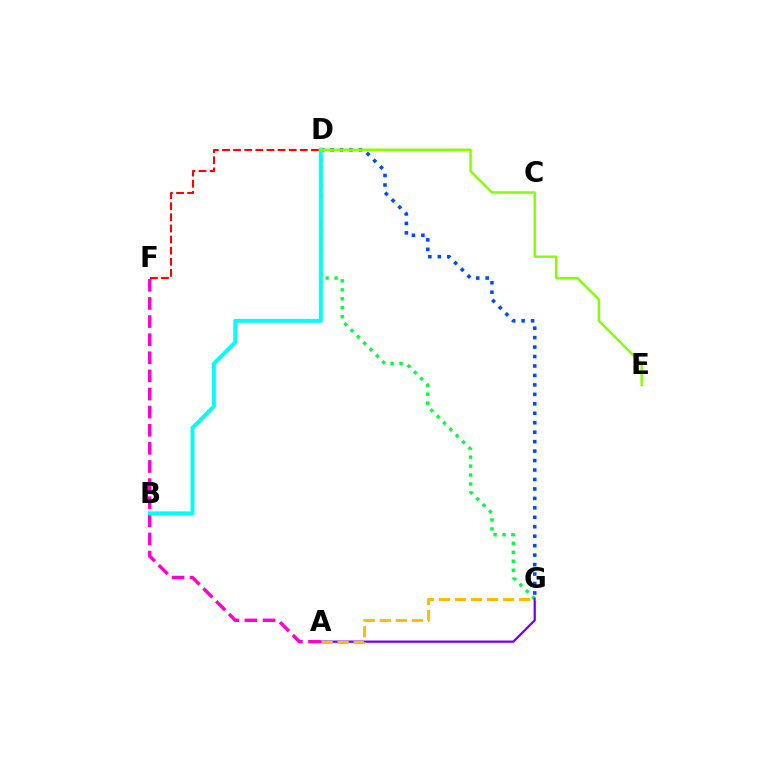{('D', 'G'): [{'color': '#00ff39', 'line_style': 'dotted', 'thickness': 2.43}, {'color': '#004bff', 'line_style': 'dotted', 'thickness': 2.57}], ('A', 'G'): [{'color': '#7200ff', 'line_style': 'solid', 'thickness': 1.63}, {'color': '#ffbd00', 'line_style': 'dashed', 'thickness': 2.18}], ('D', 'F'): [{'color': '#ff0000', 'line_style': 'dashed', 'thickness': 1.51}], ('A', 'F'): [{'color': '#ff00cf', 'line_style': 'dashed', 'thickness': 2.46}], ('B', 'D'): [{'color': '#00fff6', 'line_style': 'solid', 'thickness': 2.83}], ('D', 'E'): [{'color': '#84ff00', 'line_style': 'solid', 'thickness': 1.75}]}